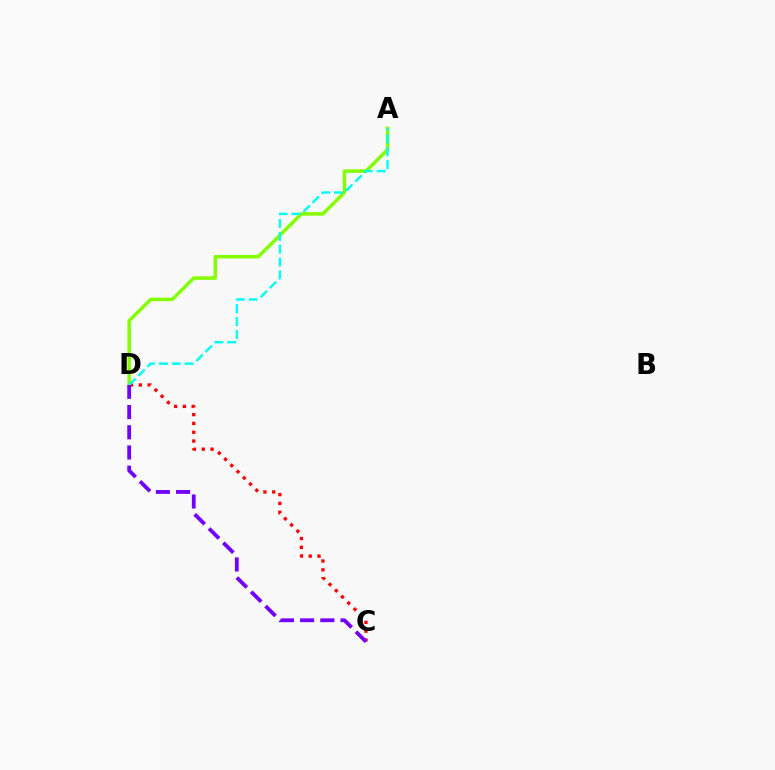{('A', 'D'): [{'color': '#84ff00', 'line_style': 'solid', 'thickness': 2.52}, {'color': '#00fff6', 'line_style': 'dashed', 'thickness': 1.75}], ('C', 'D'): [{'color': '#ff0000', 'line_style': 'dotted', 'thickness': 2.39}, {'color': '#7200ff', 'line_style': 'dashed', 'thickness': 2.75}]}